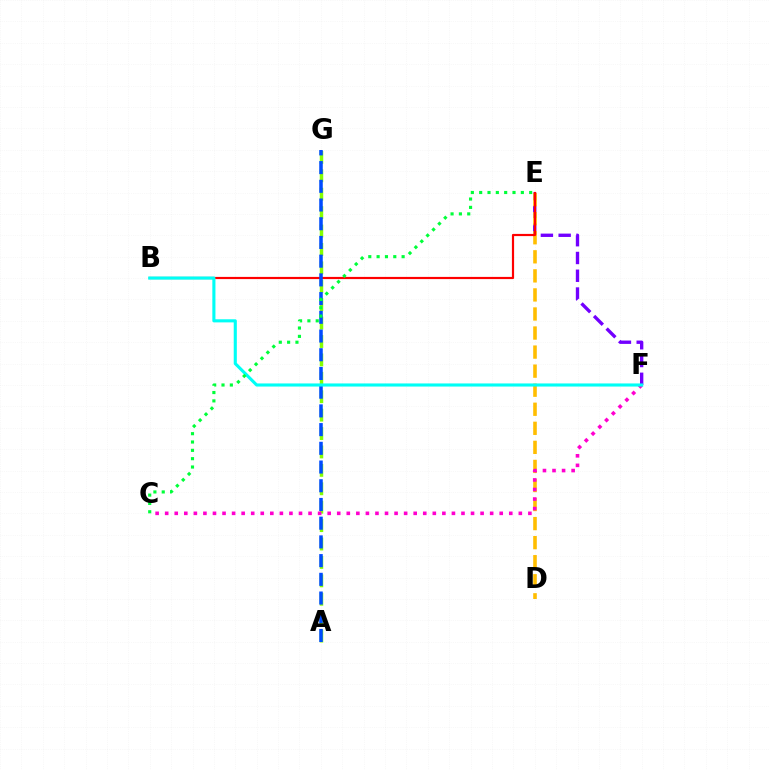{('A', 'G'): [{'color': '#84ff00', 'line_style': 'dashed', 'thickness': 2.5}, {'color': '#004bff', 'line_style': 'dashed', 'thickness': 2.54}], ('E', 'F'): [{'color': '#7200ff', 'line_style': 'dashed', 'thickness': 2.41}], ('D', 'E'): [{'color': '#ffbd00', 'line_style': 'dashed', 'thickness': 2.59}], ('B', 'E'): [{'color': '#ff0000', 'line_style': 'solid', 'thickness': 1.57}], ('C', 'F'): [{'color': '#ff00cf', 'line_style': 'dotted', 'thickness': 2.6}], ('B', 'F'): [{'color': '#00fff6', 'line_style': 'solid', 'thickness': 2.24}], ('C', 'E'): [{'color': '#00ff39', 'line_style': 'dotted', 'thickness': 2.26}]}